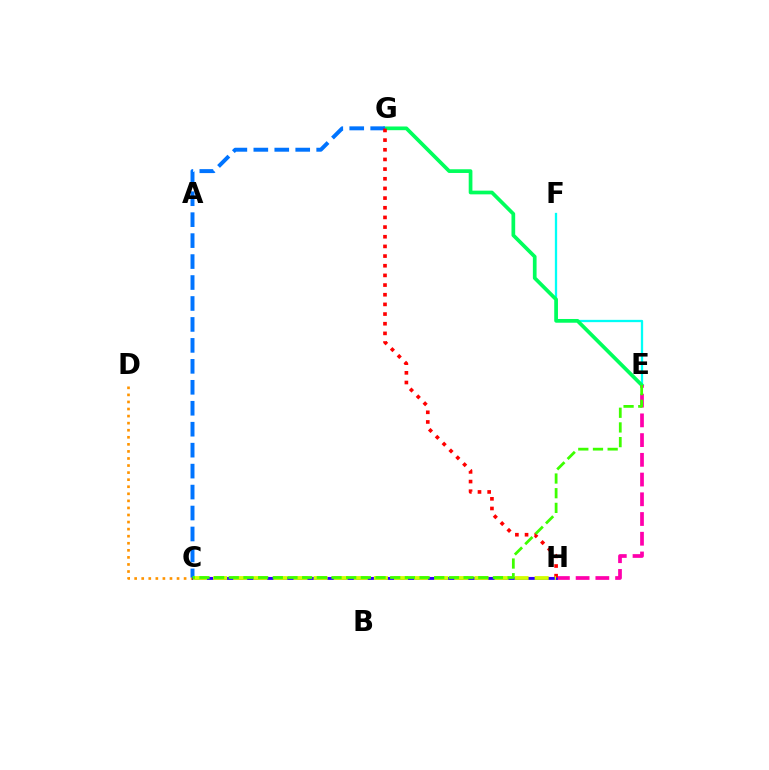{('E', 'F'): [{'color': '#00fff6', 'line_style': 'solid', 'thickness': 1.66}], ('C', 'H'): [{'color': '#b900ff', 'line_style': 'solid', 'thickness': 1.53}, {'color': '#2500ff', 'line_style': 'solid', 'thickness': 1.96}, {'color': '#d1ff00', 'line_style': 'dashed', 'thickness': 2.73}], ('C', 'D'): [{'color': '#ff9400', 'line_style': 'dotted', 'thickness': 1.92}], ('E', 'G'): [{'color': '#00ff5c', 'line_style': 'solid', 'thickness': 2.67}], ('E', 'H'): [{'color': '#ff00ac', 'line_style': 'dashed', 'thickness': 2.68}], ('C', 'G'): [{'color': '#0074ff', 'line_style': 'dashed', 'thickness': 2.85}], ('G', 'H'): [{'color': '#ff0000', 'line_style': 'dotted', 'thickness': 2.63}], ('C', 'E'): [{'color': '#3dff00', 'line_style': 'dashed', 'thickness': 1.99}]}